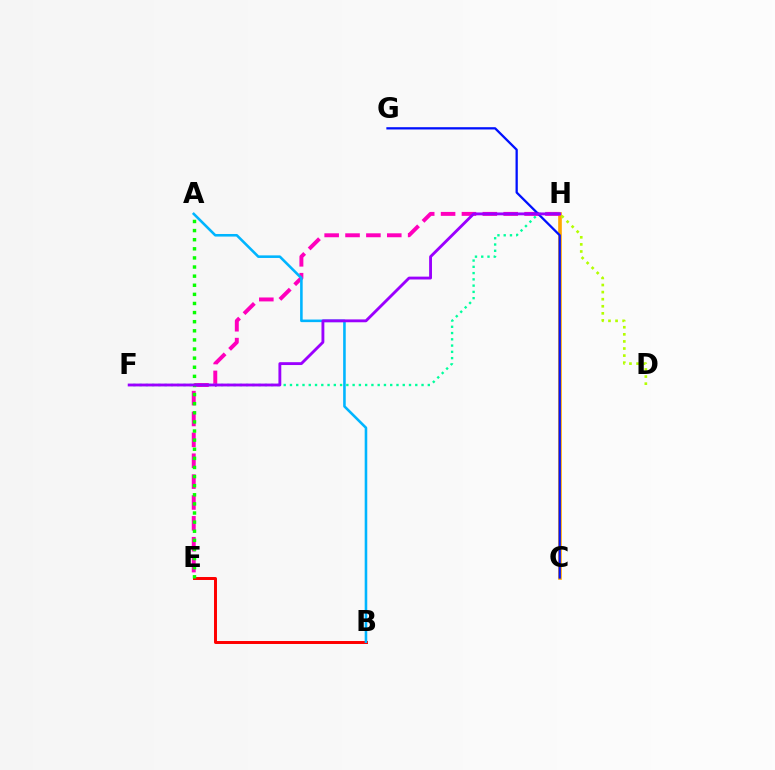{('C', 'H'): [{'color': '#ffa500', 'line_style': 'solid', 'thickness': 2.63}], ('E', 'H'): [{'color': '#ff00bd', 'line_style': 'dashed', 'thickness': 2.84}], ('D', 'H'): [{'color': '#b3ff00', 'line_style': 'dotted', 'thickness': 1.92}], ('B', 'E'): [{'color': '#ff0000', 'line_style': 'solid', 'thickness': 2.14}], ('A', 'E'): [{'color': '#08ff00', 'line_style': 'dotted', 'thickness': 2.48}], ('C', 'G'): [{'color': '#0010ff', 'line_style': 'solid', 'thickness': 1.64}], ('A', 'B'): [{'color': '#00b5ff', 'line_style': 'solid', 'thickness': 1.86}], ('F', 'H'): [{'color': '#00ff9d', 'line_style': 'dotted', 'thickness': 1.7}, {'color': '#9b00ff', 'line_style': 'solid', 'thickness': 2.06}]}